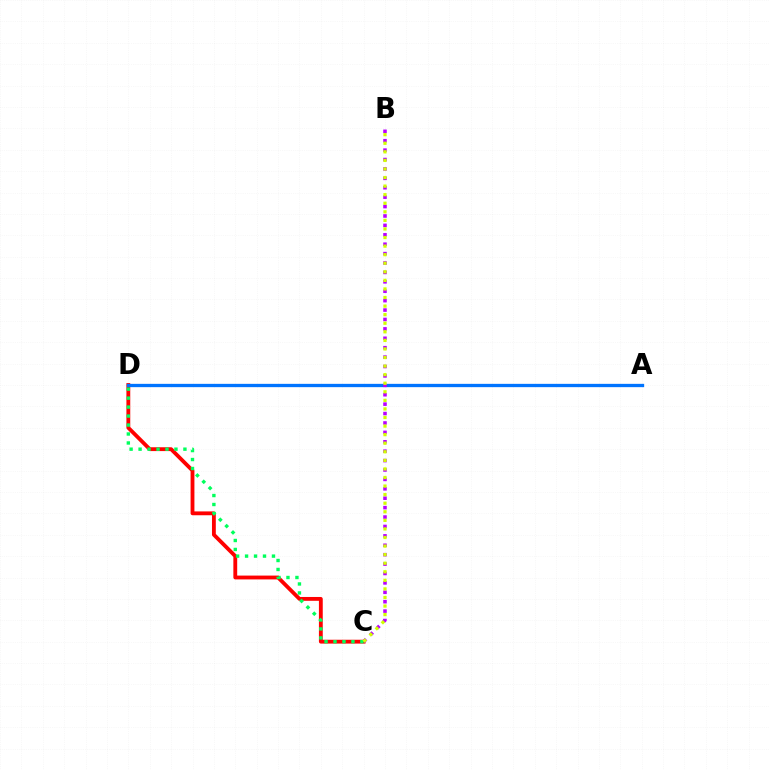{('C', 'D'): [{'color': '#ff0000', 'line_style': 'solid', 'thickness': 2.76}, {'color': '#00ff5c', 'line_style': 'dotted', 'thickness': 2.44}], ('A', 'D'): [{'color': '#0074ff', 'line_style': 'solid', 'thickness': 2.38}], ('B', 'C'): [{'color': '#b900ff', 'line_style': 'dotted', 'thickness': 2.56}, {'color': '#d1ff00', 'line_style': 'dotted', 'thickness': 2.33}]}